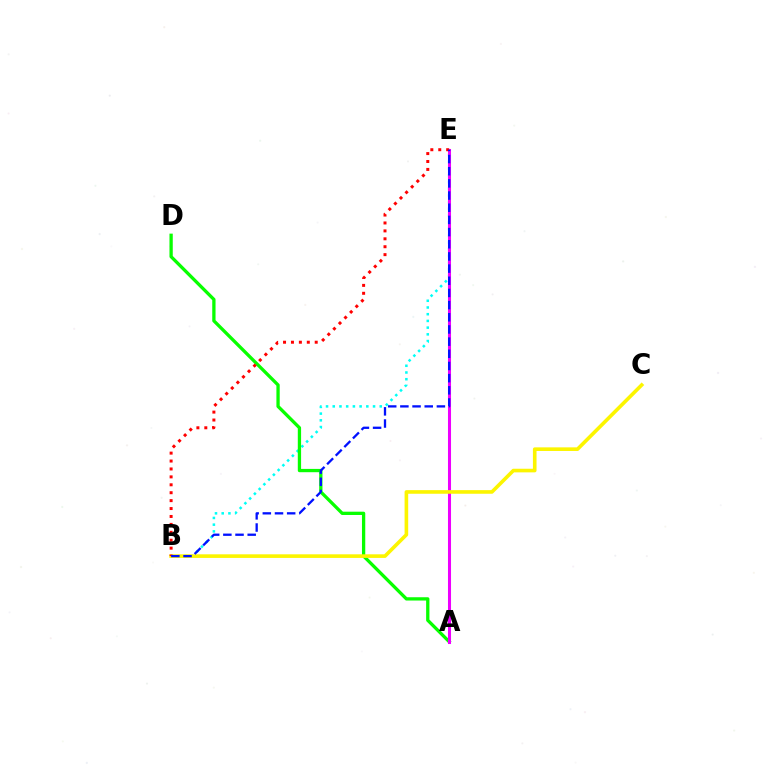{('B', 'E'): [{'color': '#00fff6', 'line_style': 'dotted', 'thickness': 1.82}, {'color': '#ff0000', 'line_style': 'dotted', 'thickness': 2.15}, {'color': '#0010ff', 'line_style': 'dashed', 'thickness': 1.65}], ('A', 'D'): [{'color': '#08ff00', 'line_style': 'solid', 'thickness': 2.37}], ('A', 'E'): [{'color': '#ee00ff', 'line_style': 'solid', 'thickness': 2.2}], ('B', 'C'): [{'color': '#fcf500', 'line_style': 'solid', 'thickness': 2.6}]}